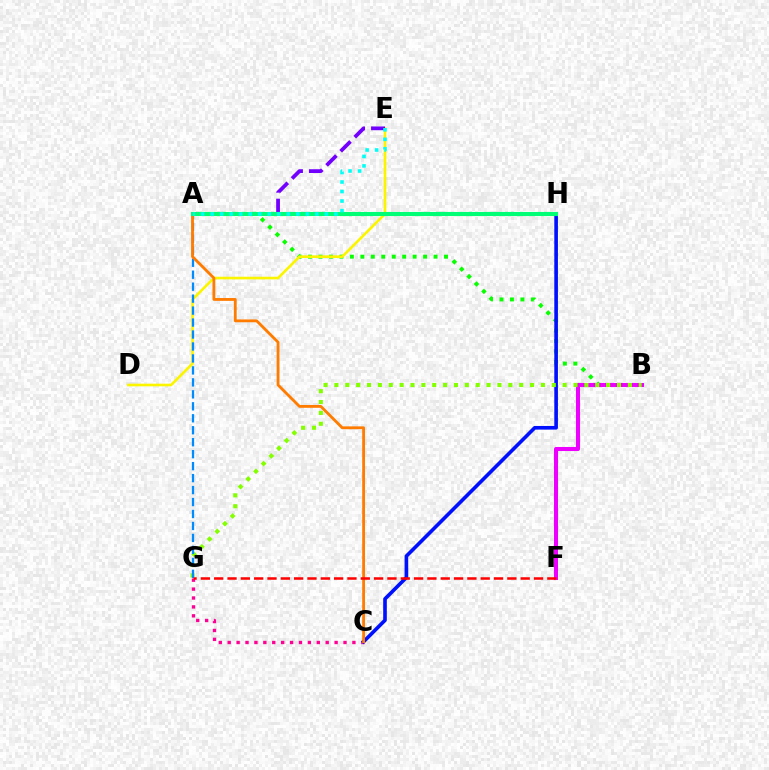{('A', 'B'): [{'color': '#08ff00', 'line_style': 'dotted', 'thickness': 2.84}], ('C', 'G'): [{'color': '#ff0094', 'line_style': 'dotted', 'thickness': 2.42}], ('B', 'F'): [{'color': '#ee00ff', 'line_style': 'solid', 'thickness': 2.92}], ('D', 'E'): [{'color': '#fcf500', 'line_style': 'solid', 'thickness': 1.9}], ('C', 'H'): [{'color': '#0010ff', 'line_style': 'solid', 'thickness': 2.62}], ('B', 'G'): [{'color': '#84ff00', 'line_style': 'dotted', 'thickness': 2.95}], ('A', 'G'): [{'color': '#008cff', 'line_style': 'dashed', 'thickness': 1.63}], ('A', 'E'): [{'color': '#7200ff', 'line_style': 'dashed', 'thickness': 2.71}, {'color': '#00fff6', 'line_style': 'dotted', 'thickness': 2.59}], ('A', 'C'): [{'color': '#ff7c00', 'line_style': 'solid', 'thickness': 2.03}], ('A', 'H'): [{'color': '#00ff74', 'line_style': 'solid', 'thickness': 2.96}], ('F', 'G'): [{'color': '#ff0000', 'line_style': 'dashed', 'thickness': 1.81}]}